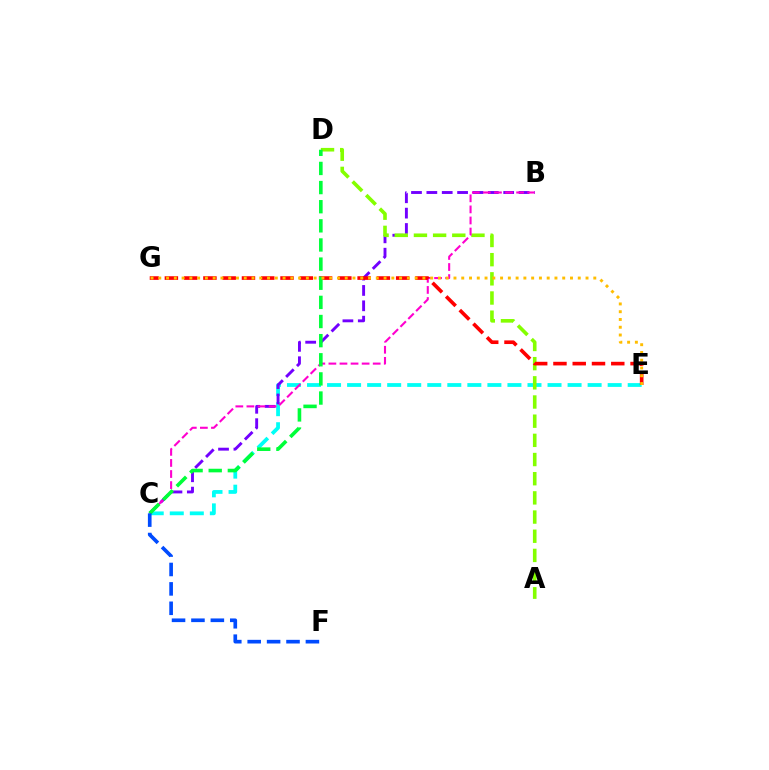{('C', 'E'): [{'color': '#00fff6', 'line_style': 'dashed', 'thickness': 2.72}], ('B', 'C'): [{'color': '#7200ff', 'line_style': 'dashed', 'thickness': 2.09}, {'color': '#ff00cf', 'line_style': 'dashed', 'thickness': 1.5}], ('A', 'D'): [{'color': '#84ff00', 'line_style': 'dashed', 'thickness': 2.61}], ('E', 'G'): [{'color': '#ff0000', 'line_style': 'dashed', 'thickness': 2.62}, {'color': '#ffbd00', 'line_style': 'dotted', 'thickness': 2.11}], ('C', 'D'): [{'color': '#00ff39', 'line_style': 'dashed', 'thickness': 2.6}], ('C', 'F'): [{'color': '#004bff', 'line_style': 'dashed', 'thickness': 2.64}]}